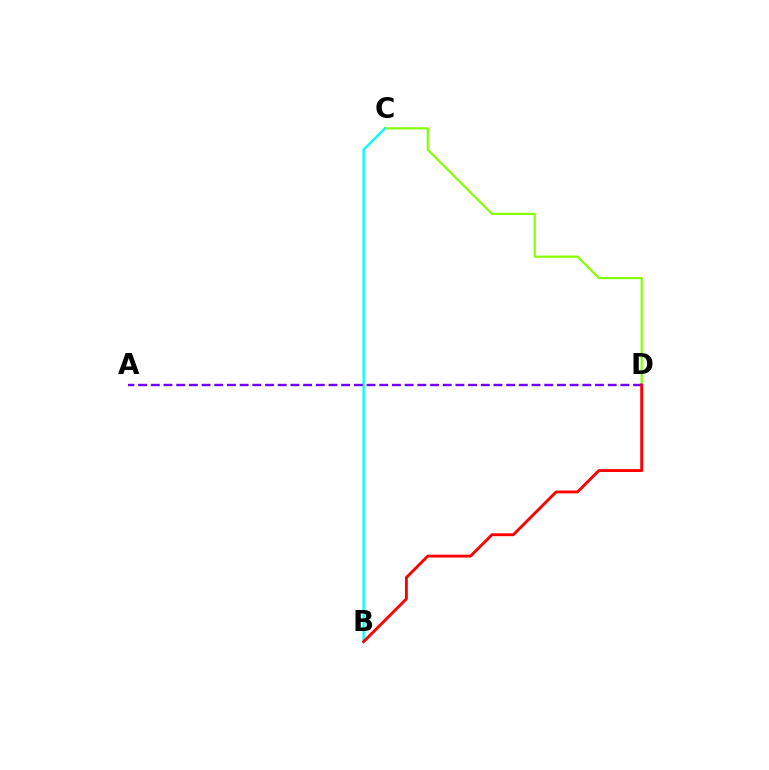{('C', 'D'): [{'color': '#84ff00', 'line_style': 'solid', 'thickness': 1.56}], ('B', 'C'): [{'color': '#00fff6', 'line_style': 'solid', 'thickness': 1.67}], ('A', 'D'): [{'color': '#7200ff', 'line_style': 'dashed', 'thickness': 1.72}], ('B', 'D'): [{'color': '#ff0000', 'line_style': 'solid', 'thickness': 2.06}]}